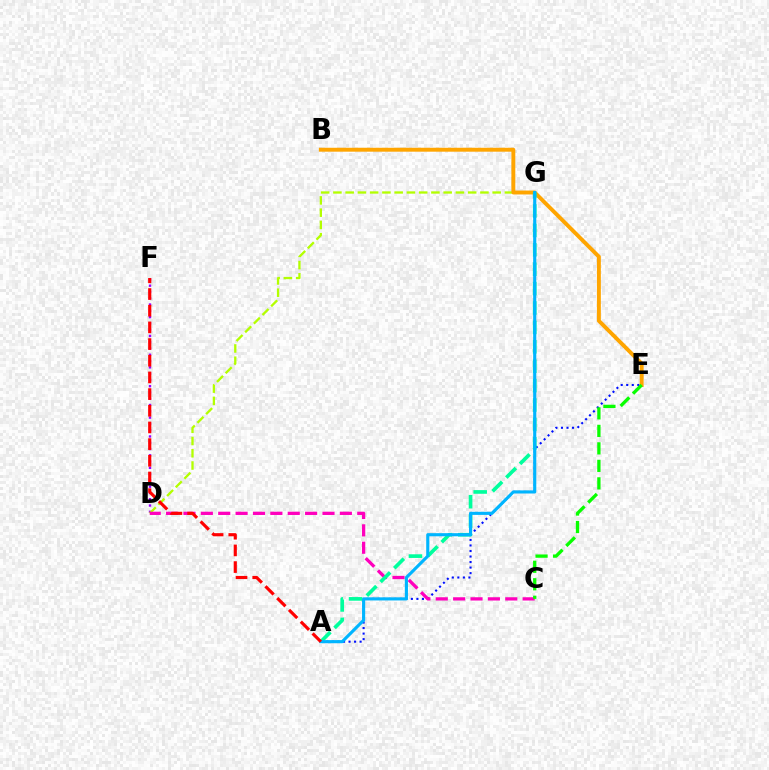{('D', 'F'): [{'color': '#9b00ff', 'line_style': 'dotted', 'thickness': 1.71}], ('A', 'E'): [{'color': '#0010ff', 'line_style': 'dotted', 'thickness': 1.5}], ('D', 'G'): [{'color': '#b3ff00', 'line_style': 'dashed', 'thickness': 1.66}], ('B', 'E'): [{'color': '#ffa500', 'line_style': 'solid', 'thickness': 2.83}], ('C', 'D'): [{'color': '#ff00bd', 'line_style': 'dashed', 'thickness': 2.36}], ('A', 'G'): [{'color': '#00ff9d', 'line_style': 'dashed', 'thickness': 2.64}, {'color': '#00b5ff', 'line_style': 'solid', 'thickness': 2.25}], ('C', 'E'): [{'color': '#08ff00', 'line_style': 'dashed', 'thickness': 2.38}], ('A', 'F'): [{'color': '#ff0000', 'line_style': 'dashed', 'thickness': 2.27}]}